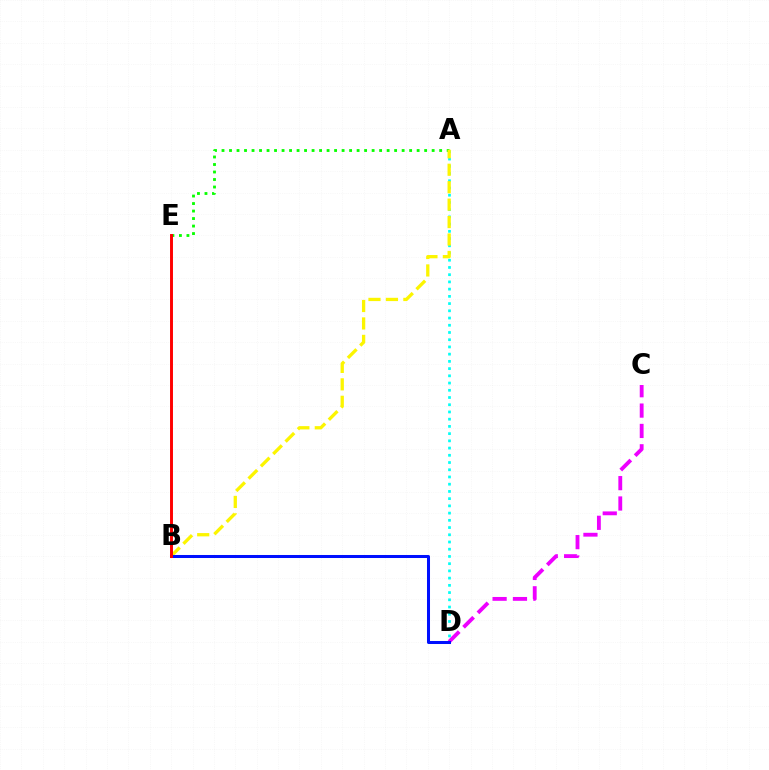{('A', 'E'): [{'color': '#08ff00', 'line_style': 'dotted', 'thickness': 2.04}], ('C', 'D'): [{'color': '#ee00ff', 'line_style': 'dashed', 'thickness': 2.76}], ('A', 'D'): [{'color': '#00fff6', 'line_style': 'dotted', 'thickness': 1.96}], ('A', 'B'): [{'color': '#fcf500', 'line_style': 'dashed', 'thickness': 2.37}], ('B', 'D'): [{'color': '#0010ff', 'line_style': 'solid', 'thickness': 2.18}], ('B', 'E'): [{'color': '#ff0000', 'line_style': 'solid', 'thickness': 2.11}]}